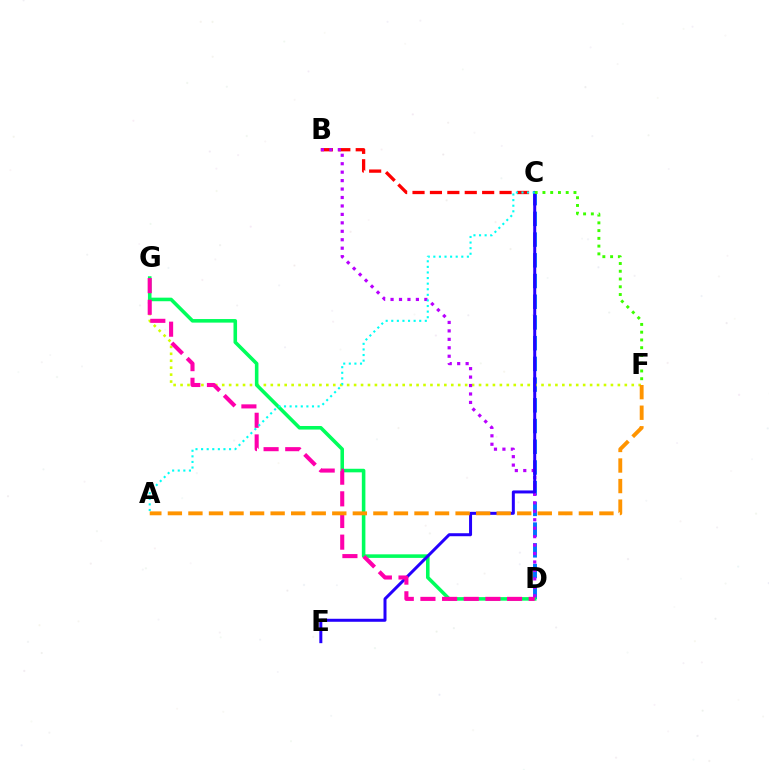{('C', 'D'): [{'color': '#0074ff', 'line_style': 'dashed', 'thickness': 2.81}], ('B', 'C'): [{'color': '#ff0000', 'line_style': 'dashed', 'thickness': 2.37}], ('F', 'G'): [{'color': '#d1ff00', 'line_style': 'dotted', 'thickness': 1.89}], ('D', 'G'): [{'color': '#00ff5c', 'line_style': 'solid', 'thickness': 2.57}, {'color': '#ff00ac', 'line_style': 'dashed', 'thickness': 2.94}], ('B', 'D'): [{'color': '#b900ff', 'line_style': 'dotted', 'thickness': 2.3}], ('C', 'E'): [{'color': '#2500ff', 'line_style': 'solid', 'thickness': 2.16}], ('A', 'F'): [{'color': '#ff9400', 'line_style': 'dashed', 'thickness': 2.79}], ('C', 'F'): [{'color': '#3dff00', 'line_style': 'dotted', 'thickness': 2.11}], ('A', 'C'): [{'color': '#00fff6', 'line_style': 'dotted', 'thickness': 1.52}]}